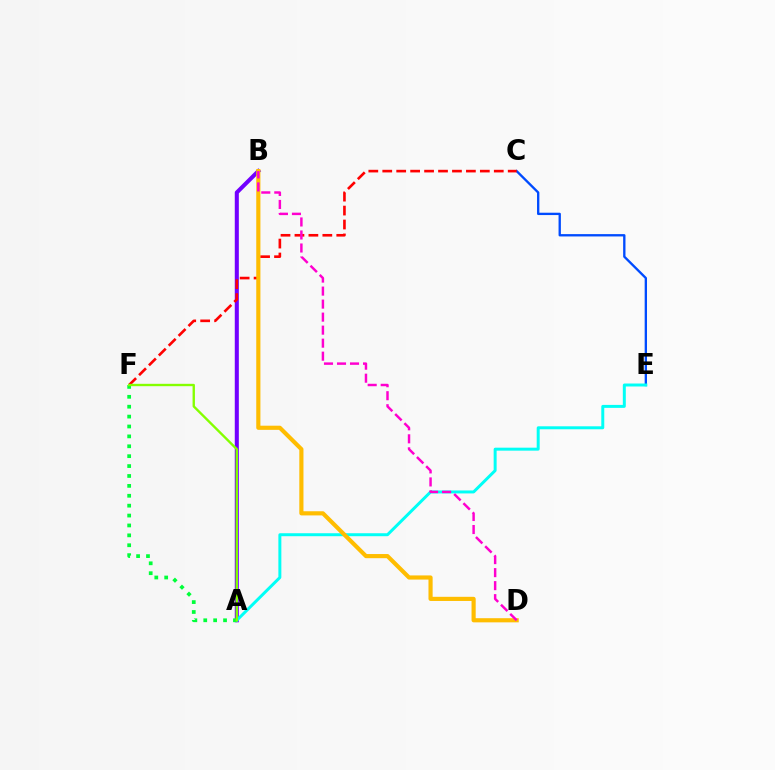{('C', 'E'): [{'color': '#004bff', 'line_style': 'solid', 'thickness': 1.68}], ('A', 'B'): [{'color': '#7200ff', 'line_style': 'solid', 'thickness': 2.92}], ('A', 'E'): [{'color': '#00fff6', 'line_style': 'solid', 'thickness': 2.14}], ('C', 'F'): [{'color': '#ff0000', 'line_style': 'dashed', 'thickness': 1.89}], ('A', 'F'): [{'color': '#00ff39', 'line_style': 'dotted', 'thickness': 2.69}, {'color': '#84ff00', 'line_style': 'solid', 'thickness': 1.7}], ('B', 'D'): [{'color': '#ffbd00', 'line_style': 'solid', 'thickness': 2.99}, {'color': '#ff00cf', 'line_style': 'dashed', 'thickness': 1.77}]}